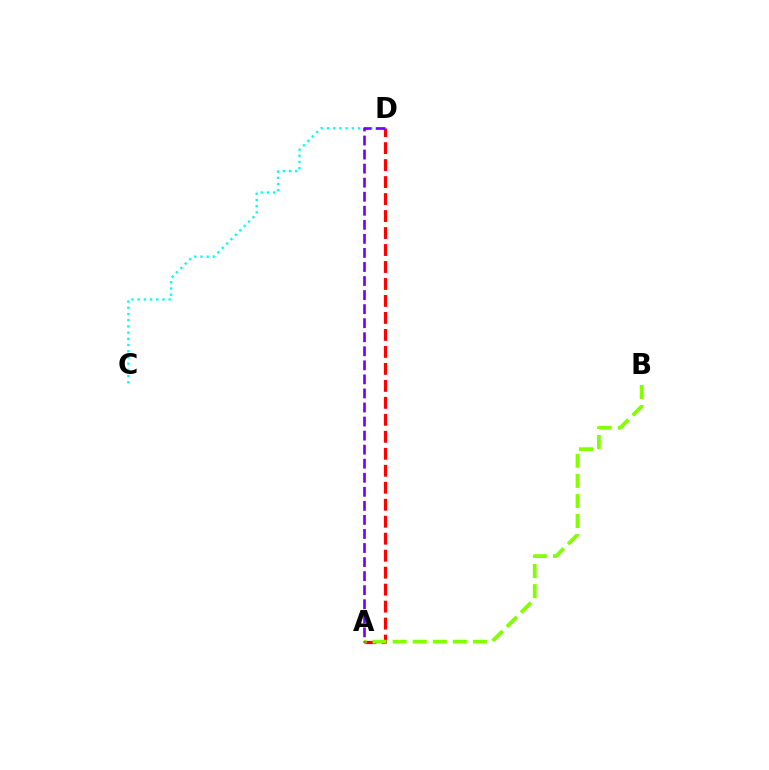{('A', 'D'): [{'color': '#ff0000', 'line_style': 'dashed', 'thickness': 2.31}, {'color': '#7200ff', 'line_style': 'dashed', 'thickness': 1.91}], ('C', 'D'): [{'color': '#00fff6', 'line_style': 'dotted', 'thickness': 1.69}], ('A', 'B'): [{'color': '#84ff00', 'line_style': 'dashed', 'thickness': 2.73}]}